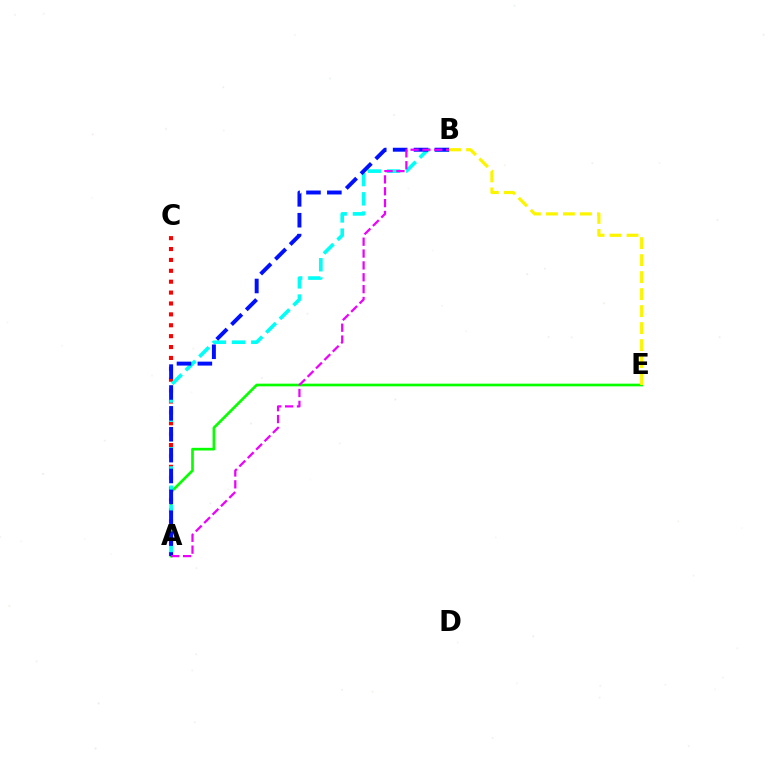{('A', 'C'): [{'color': '#ff0000', 'line_style': 'dotted', 'thickness': 2.96}], ('A', 'E'): [{'color': '#08ff00', 'line_style': 'solid', 'thickness': 1.93}], ('A', 'B'): [{'color': '#00fff6', 'line_style': 'dashed', 'thickness': 2.61}, {'color': '#0010ff', 'line_style': 'dashed', 'thickness': 2.84}, {'color': '#ee00ff', 'line_style': 'dashed', 'thickness': 1.61}], ('B', 'E'): [{'color': '#fcf500', 'line_style': 'dashed', 'thickness': 2.31}]}